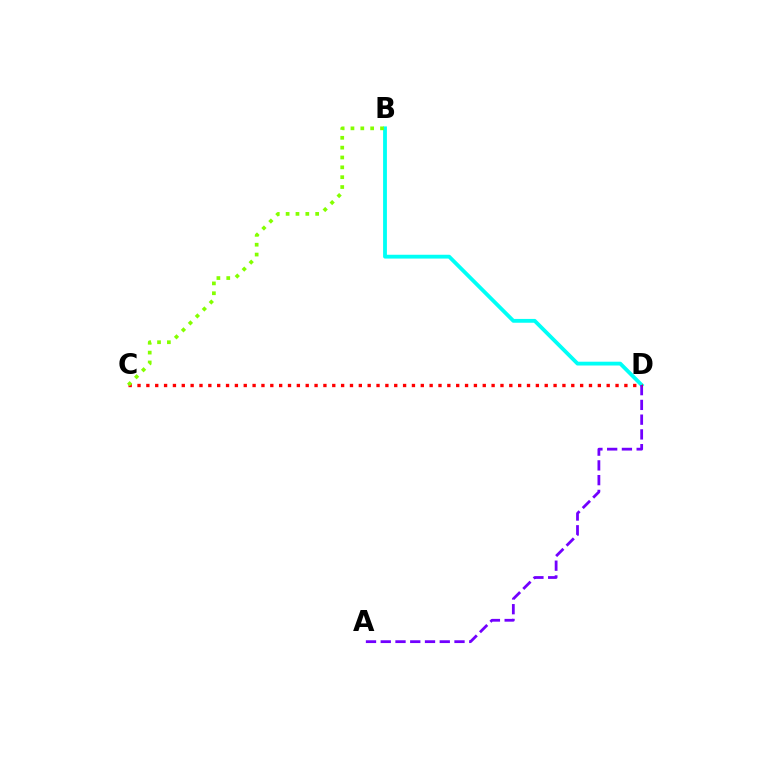{('B', 'D'): [{'color': '#00fff6', 'line_style': 'solid', 'thickness': 2.75}], ('A', 'D'): [{'color': '#7200ff', 'line_style': 'dashed', 'thickness': 2.0}], ('C', 'D'): [{'color': '#ff0000', 'line_style': 'dotted', 'thickness': 2.41}], ('B', 'C'): [{'color': '#84ff00', 'line_style': 'dotted', 'thickness': 2.68}]}